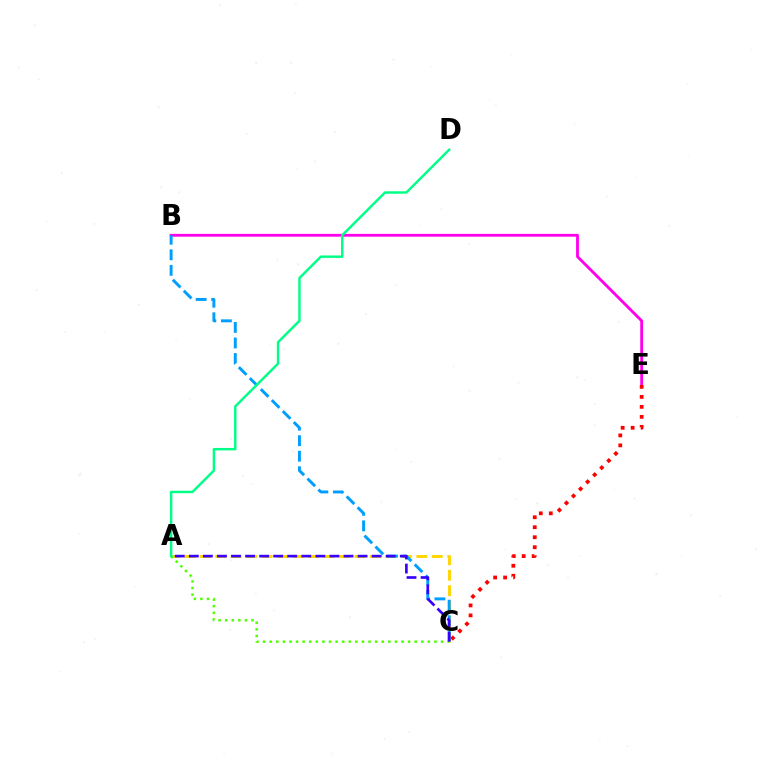{('B', 'E'): [{'color': '#ff00ed', 'line_style': 'solid', 'thickness': 2.03}], ('A', 'C'): [{'color': '#ffd500', 'line_style': 'dashed', 'thickness': 2.1}, {'color': '#4fff00', 'line_style': 'dotted', 'thickness': 1.79}, {'color': '#3700ff', 'line_style': 'dashed', 'thickness': 1.91}], ('C', 'E'): [{'color': '#ff0000', 'line_style': 'dotted', 'thickness': 2.71}], ('B', 'C'): [{'color': '#009eff', 'line_style': 'dashed', 'thickness': 2.11}], ('A', 'D'): [{'color': '#00ff86', 'line_style': 'solid', 'thickness': 1.75}]}